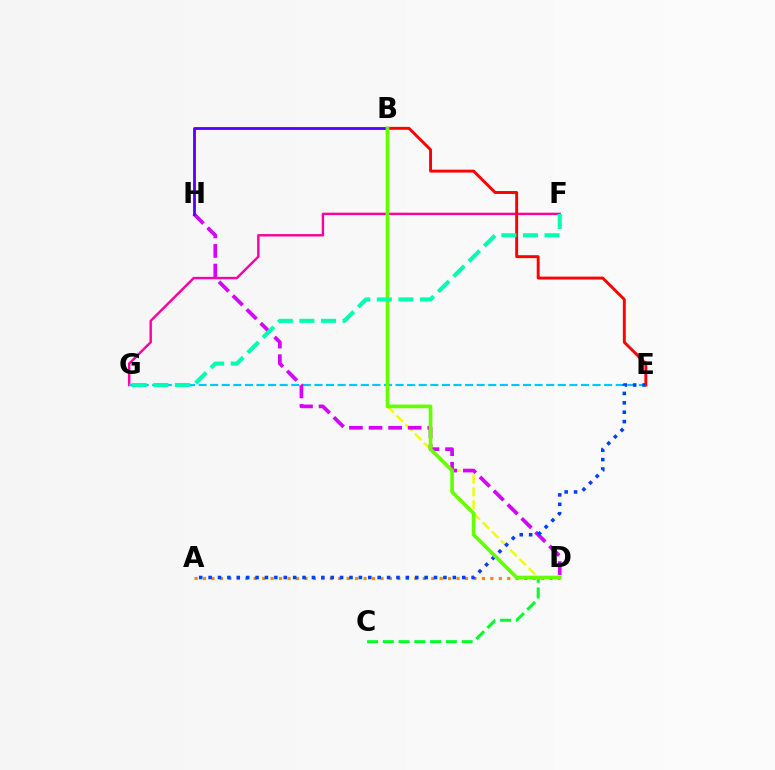{('F', 'G'): [{'color': '#ff00a0', 'line_style': 'solid', 'thickness': 1.75}, {'color': '#00ffaf', 'line_style': 'dashed', 'thickness': 2.93}], ('B', 'E'): [{'color': '#ff0000', 'line_style': 'solid', 'thickness': 2.1}], ('E', 'G'): [{'color': '#00c7ff', 'line_style': 'dashed', 'thickness': 1.57}], ('C', 'D'): [{'color': '#00ff27', 'line_style': 'dashed', 'thickness': 2.14}], ('B', 'D'): [{'color': '#eeff00', 'line_style': 'dashed', 'thickness': 1.76}, {'color': '#66ff00', 'line_style': 'solid', 'thickness': 2.65}], ('A', 'D'): [{'color': '#ff8800', 'line_style': 'dotted', 'thickness': 2.3}], ('D', 'H'): [{'color': '#d600ff', 'line_style': 'dashed', 'thickness': 2.66}], ('B', 'H'): [{'color': '#4f00ff', 'line_style': 'solid', 'thickness': 2.01}], ('A', 'E'): [{'color': '#003fff', 'line_style': 'dotted', 'thickness': 2.55}]}